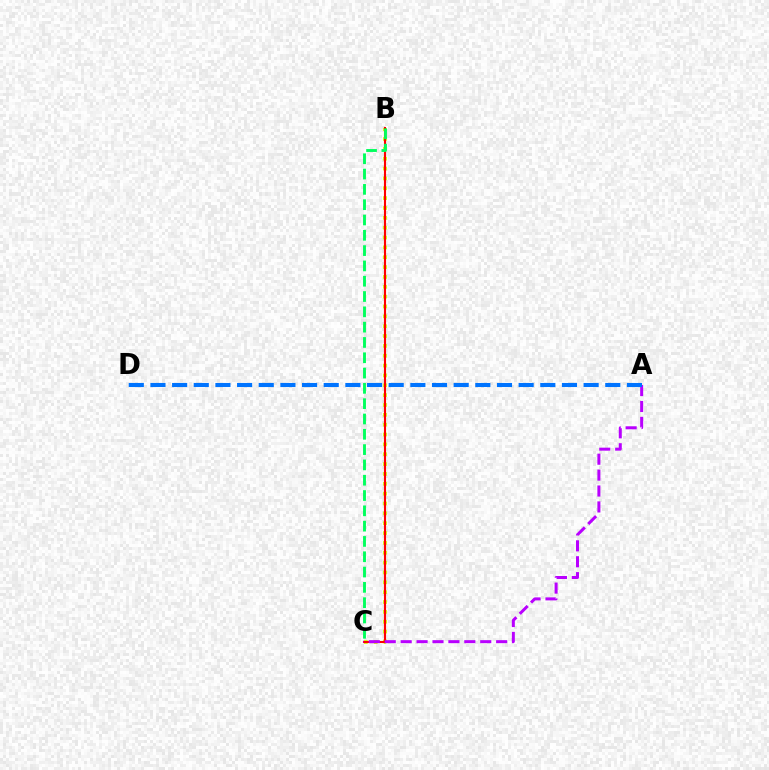{('B', 'C'): [{'color': '#d1ff00', 'line_style': 'dotted', 'thickness': 2.68}, {'color': '#ff0000', 'line_style': 'solid', 'thickness': 1.52}, {'color': '#00ff5c', 'line_style': 'dashed', 'thickness': 2.08}], ('A', 'C'): [{'color': '#b900ff', 'line_style': 'dashed', 'thickness': 2.16}], ('A', 'D'): [{'color': '#0074ff', 'line_style': 'dashed', 'thickness': 2.94}]}